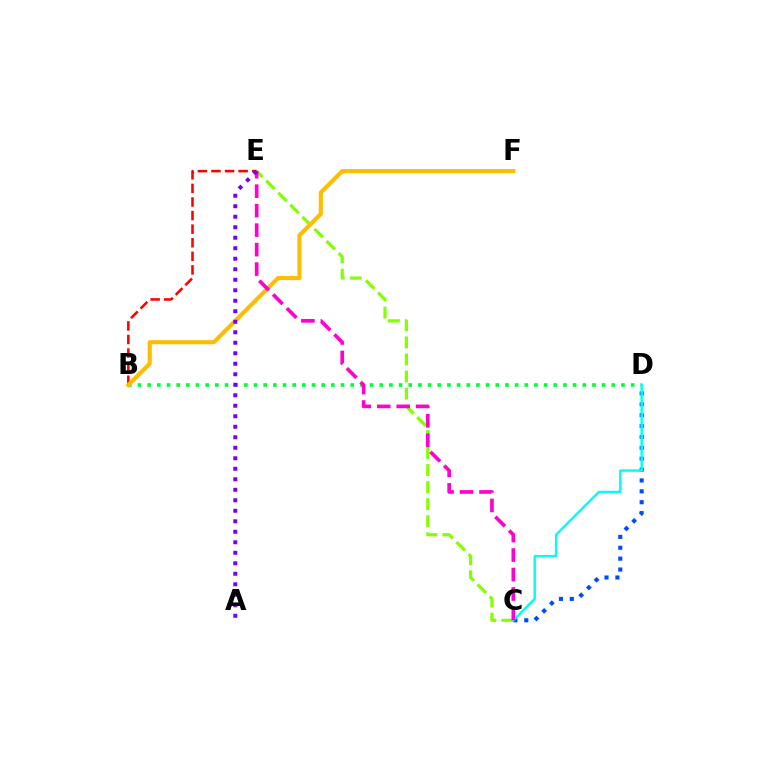{('B', 'E'): [{'color': '#ff0000', 'line_style': 'dashed', 'thickness': 1.85}], ('C', 'D'): [{'color': '#004bff', 'line_style': 'dotted', 'thickness': 2.96}, {'color': '#00fff6', 'line_style': 'solid', 'thickness': 1.76}], ('B', 'D'): [{'color': '#00ff39', 'line_style': 'dotted', 'thickness': 2.63}], ('C', 'E'): [{'color': '#84ff00', 'line_style': 'dashed', 'thickness': 2.32}, {'color': '#ff00cf', 'line_style': 'dashed', 'thickness': 2.65}], ('B', 'F'): [{'color': '#ffbd00', 'line_style': 'solid', 'thickness': 2.97}], ('A', 'E'): [{'color': '#7200ff', 'line_style': 'dotted', 'thickness': 2.85}]}